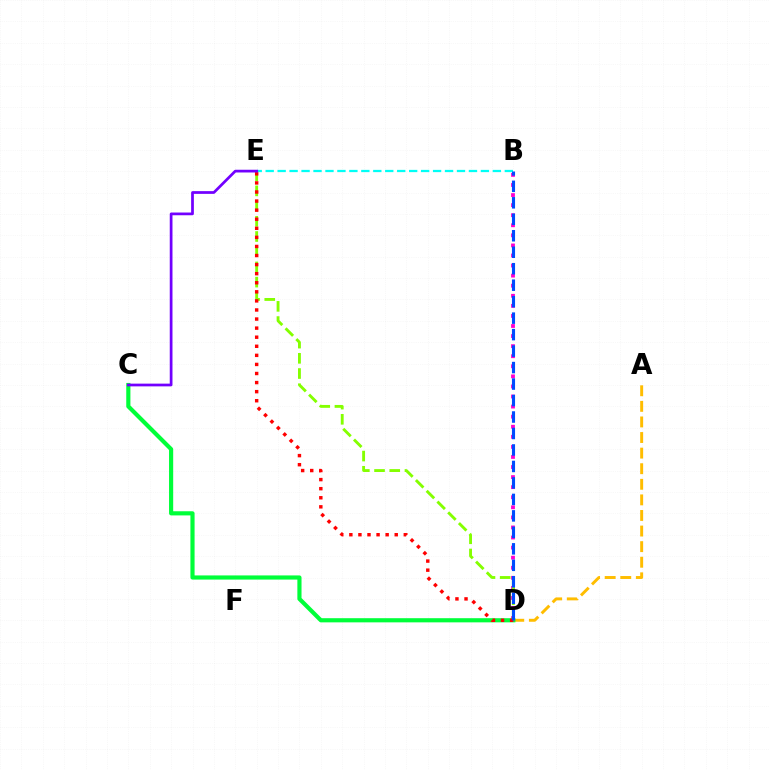{('A', 'D'): [{'color': '#ffbd00', 'line_style': 'dashed', 'thickness': 2.12}], ('B', 'E'): [{'color': '#00fff6', 'line_style': 'dashed', 'thickness': 1.62}], ('B', 'D'): [{'color': '#ff00cf', 'line_style': 'dotted', 'thickness': 2.74}, {'color': '#004bff', 'line_style': 'dashed', 'thickness': 2.24}], ('C', 'D'): [{'color': '#00ff39', 'line_style': 'solid', 'thickness': 2.99}], ('D', 'E'): [{'color': '#84ff00', 'line_style': 'dashed', 'thickness': 2.07}, {'color': '#ff0000', 'line_style': 'dotted', 'thickness': 2.47}], ('C', 'E'): [{'color': '#7200ff', 'line_style': 'solid', 'thickness': 1.97}]}